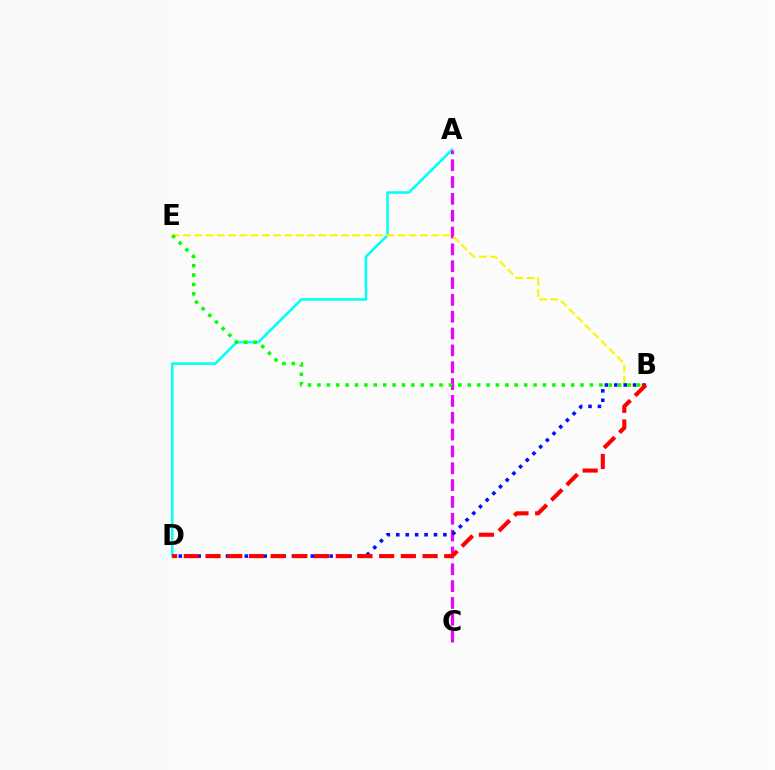{('A', 'D'): [{'color': '#00fff6', 'line_style': 'solid', 'thickness': 1.83}], ('A', 'C'): [{'color': '#ee00ff', 'line_style': 'dashed', 'thickness': 2.29}], ('B', 'E'): [{'color': '#fcf500', 'line_style': 'dashed', 'thickness': 1.53}, {'color': '#08ff00', 'line_style': 'dotted', 'thickness': 2.55}], ('B', 'D'): [{'color': '#0010ff', 'line_style': 'dotted', 'thickness': 2.56}, {'color': '#ff0000', 'line_style': 'dashed', 'thickness': 2.95}]}